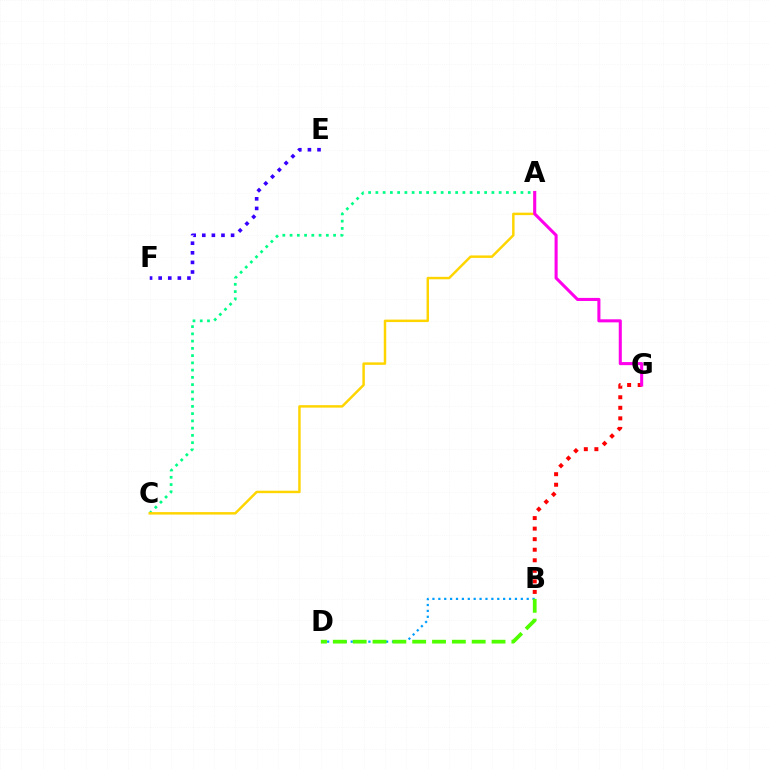{('B', 'D'): [{'color': '#009eff', 'line_style': 'dotted', 'thickness': 1.6}, {'color': '#4fff00', 'line_style': 'dashed', 'thickness': 2.69}], ('A', 'C'): [{'color': '#00ff86', 'line_style': 'dotted', 'thickness': 1.97}, {'color': '#ffd500', 'line_style': 'solid', 'thickness': 1.78}], ('B', 'G'): [{'color': '#ff0000', 'line_style': 'dotted', 'thickness': 2.87}], ('A', 'G'): [{'color': '#ff00ed', 'line_style': 'solid', 'thickness': 2.21}], ('E', 'F'): [{'color': '#3700ff', 'line_style': 'dotted', 'thickness': 2.61}]}